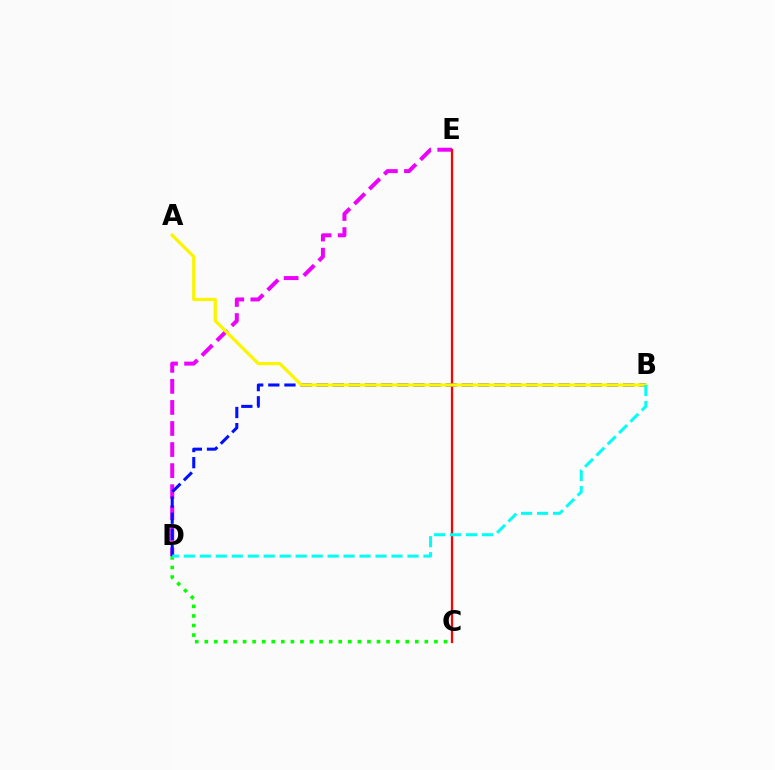{('C', 'D'): [{'color': '#08ff00', 'line_style': 'dotted', 'thickness': 2.6}], ('D', 'E'): [{'color': '#ee00ff', 'line_style': 'dashed', 'thickness': 2.86}], ('B', 'D'): [{'color': '#0010ff', 'line_style': 'dashed', 'thickness': 2.19}, {'color': '#00fff6', 'line_style': 'dashed', 'thickness': 2.17}], ('C', 'E'): [{'color': '#ff0000', 'line_style': 'solid', 'thickness': 1.62}], ('A', 'B'): [{'color': '#fcf500', 'line_style': 'solid', 'thickness': 2.33}]}